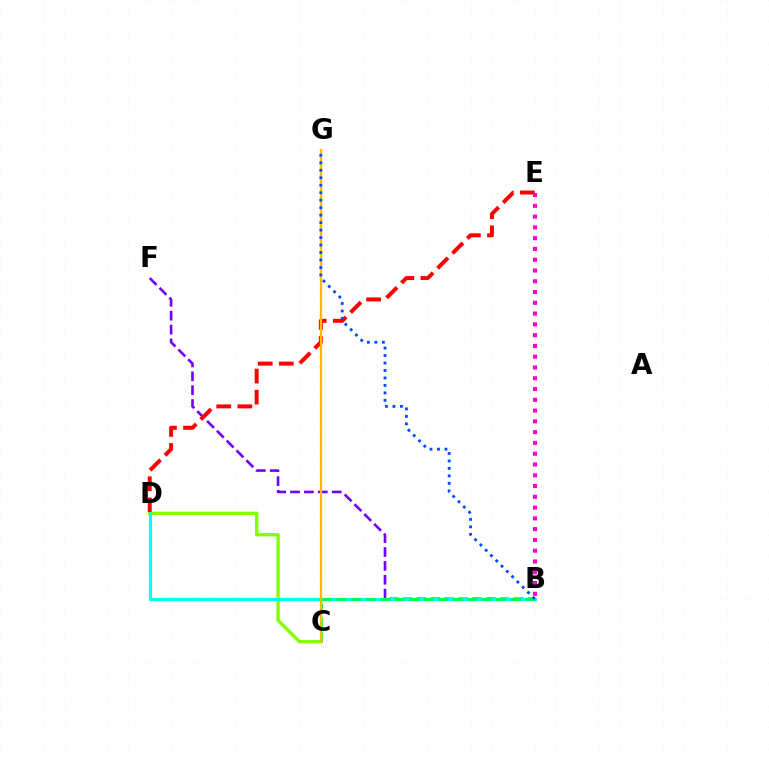{('C', 'D'): [{'color': '#84ff00', 'line_style': 'solid', 'thickness': 2.42}], ('B', 'F'): [{'color': '#7200ff', 'line_style': 'dashed', 'thickness': 1.89}], ('B', 'E'): [{'color': '#ff00cf', 'line_style': 'dotted', 'thickness': 2.93}], ('D', 'E'): [{'color': '#ff0000', 'line_style': 'dashed', 'thickness': 2.86}], ('B', 'D'): [{'color': '#00fff6', 'line_style': 'solid', 'thickness': 2.31}], ('B', 'C'): [{'color': '#00ff39', 'line_style': 'dashed', 'thickness': 1.97}], ('C', 'G'): [{'color': '#ffbd00', 'line_style': 'solid', 'thickness': 1.67}], ('B', 'G'): [{'color': '#004bff', 'line_style': 'dotted', 'thickness': 2.03}]}